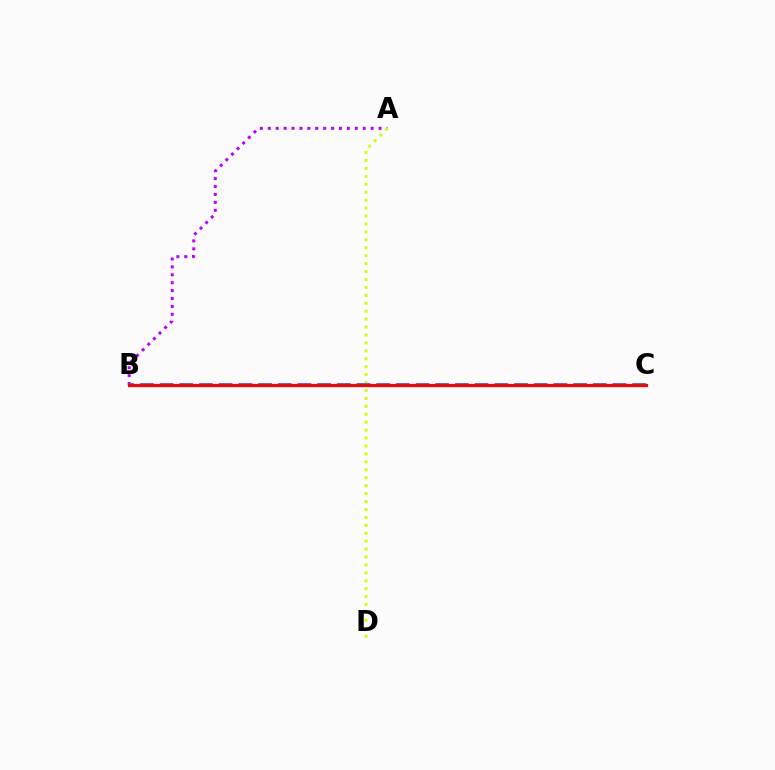{('B', 'C'): [{'color': '#00ff5c', 'line_style': 'dashed', 'thickness': 1.97}, {'color': '#0074ff', 'line_style': 'dashed', 'thickness': 2.67}, {'color': '#ff0000', 'line_style': 'solid', 'thickness': 2.29}], ('A', 'B'): [{'color': '#b900ff', 'line_style': 'dotted', 'thickness': 2.15}], ('A', 'D'): [{'color': '#d1ff00', 'line_style': 'dotted', 'thickness': 2.15}]}